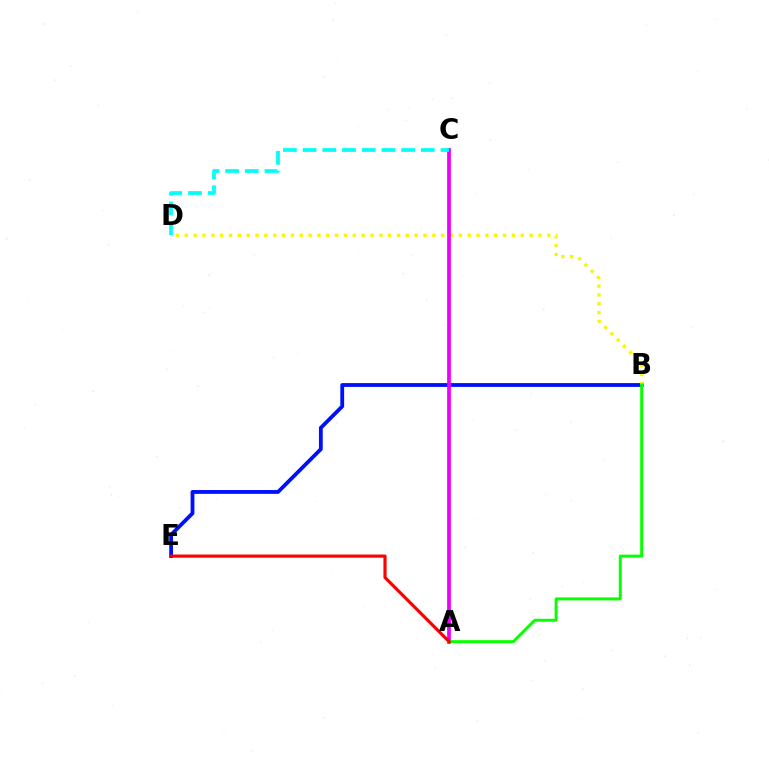{('B', 'E'): [{'color': '#0010ff', 'line_style': 'solid', 'thickness': 2.75}], ('B', 'D'): [{'color': '#fcf500', 'line_style': 'dotted', 'thickness': 2.4}], ('A', 'C'): [{'color': '#ee00ff', 'line_style': 'solid', 'thickness': 2.69}], ('C', 'D'): [{'color': '#00fff6', 'line_style': 'dashed', 'thickness': 2.68}], ('A', 'B'): [{'color': '#08ff00', 'line_style': 'solid', 'thickness': 2.14}], ('A', 'E'): [{'color': '#ff0000', 'line_style': 'solid', 'thickness': 2.28}]}